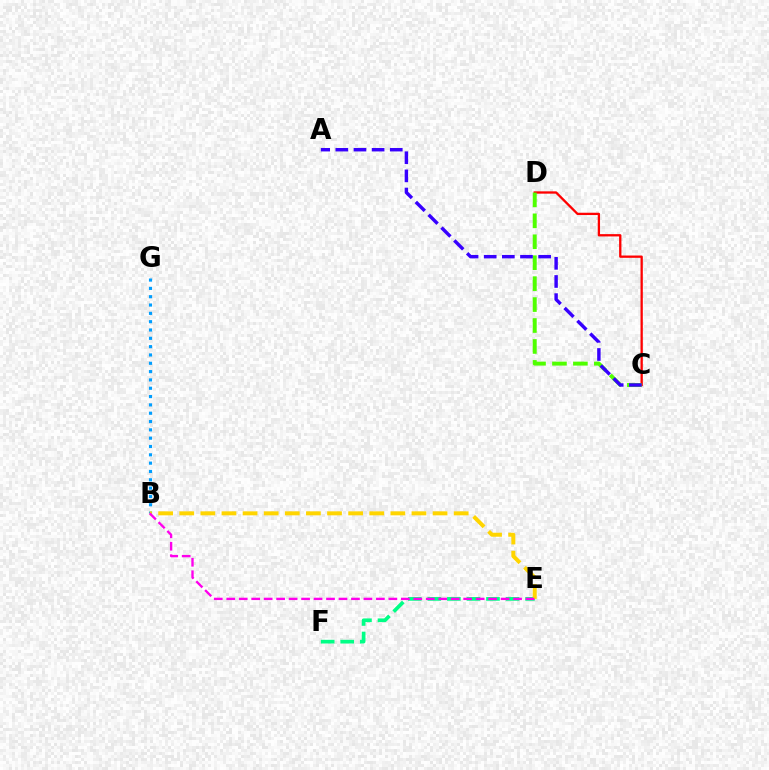{('C', 'D'): [{'color': '#ff0000', 'line_style': 'solid', 'thickness': 1.66}, {'color': '#4fff00', 'line_style': 'dashed', 'thickness': 2.84}], ('B', 'G'): [{'color': '#009eff', 'line_style': 'dotted', 'thickness': 2.26}], ('E', 'F'): [{'color': '#00ff86', 'line_style': 'dashed', 'thickness': 2.66}], ('B', 'E'): [{'color': '#ffd500', 'line_style': 'dashed', 'thickness': 2.87}, {'color': '#ff00ed', 'line_style': 'dashed', 'thickness': 1.69}], ('A', 'C'): [{'color': '#3700ff', 'line_style': 'dashed', 'thickness': 2.46}]}